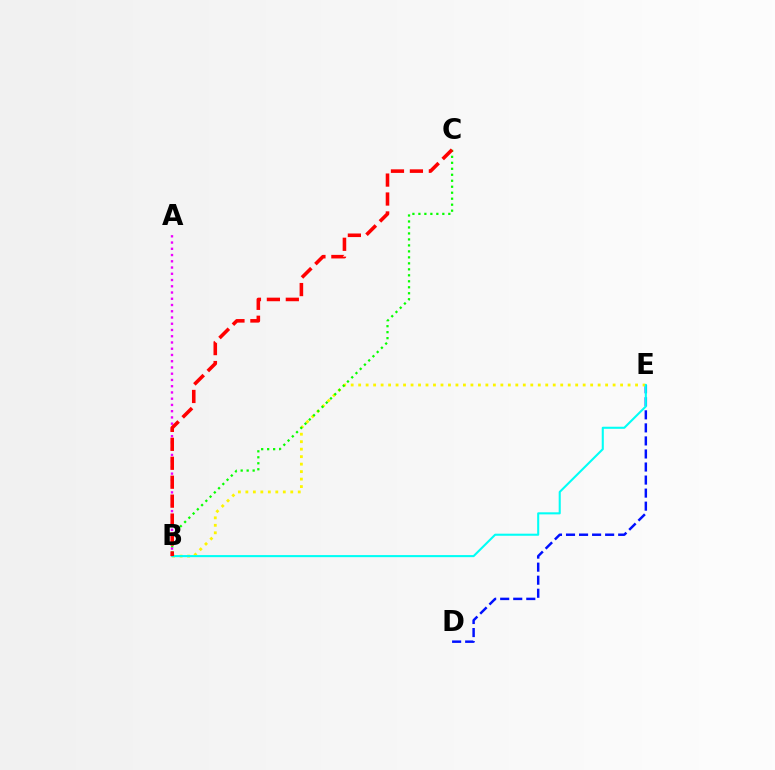{('D', 'E'): [{'color': '#0010ff', 'line_style': 'dashed', 'thickness': 1.77}], ('B', 'E'): [{'color': '#fcf500', 'line_style': 'dotted', 'thickness': 2.03}, {'color': '#00fff6', 'line_style': 'solid', 'thickness': 1.5}], ('B', 'C'): [{'color': '#08ff00', 'line_style': 'dotted', 'thickness': 1.63}, {'color': '#ff0000', 'line_style': 'dashed', 'thickness': 2.57}], ('A', 'B'): [{'color': '#ee00ff', 'line_style': 'dotted', 'thickness': 1.7}]}